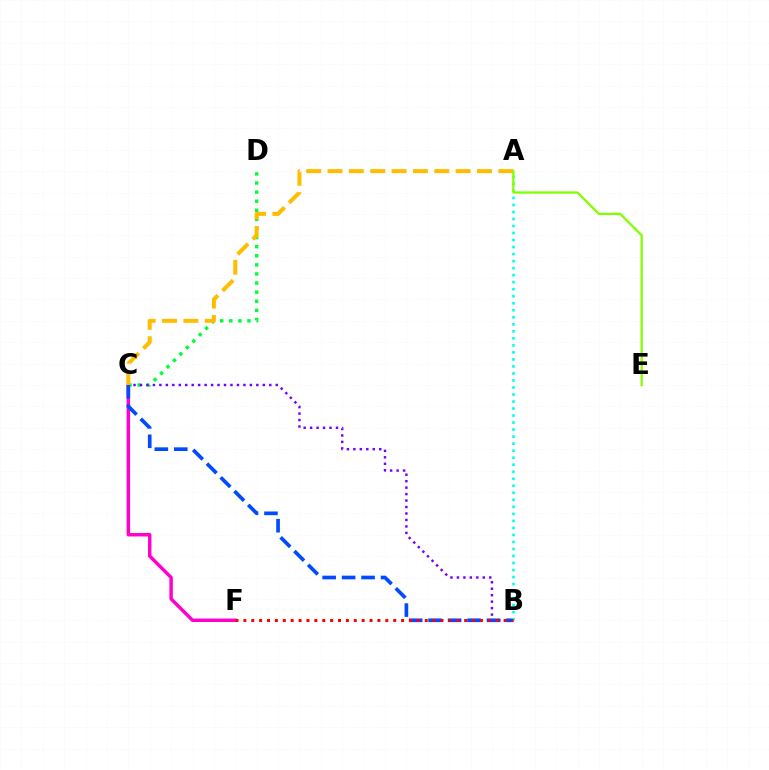{('C', 'F'): [{'color': '#ff00cf', 'line_style': 'solid', 'thickness': 2.49}], ('C', 'D'): [{'color': '#00ff39', 'line_style': 'dotted', 'thickness': 2.47}], ('B', 'C'): [{'color': '#7200ff', 'line_style': 'dotted', 'thickness': 1.76}, {'color': '#004bff', 'line_style': 'dashed', 'thickness': 2.64}], ('A', 'B'): [{'color': '#00fff6', 'line_style': 'dotted', 'thickness': 1.91}], ('A', 'C'): [{'color': '#ffbd00', 'line_style': 'dashed', 'thickness': 2.9}], ('A', 'E'): [{'color': '#84ff00', 'line_style': 'solid', 'thickness': 1.65}], ('B', 'F'): [{'color': '#ff0000', 'line_style': 'dotted', 'thickness': 2.14}]}